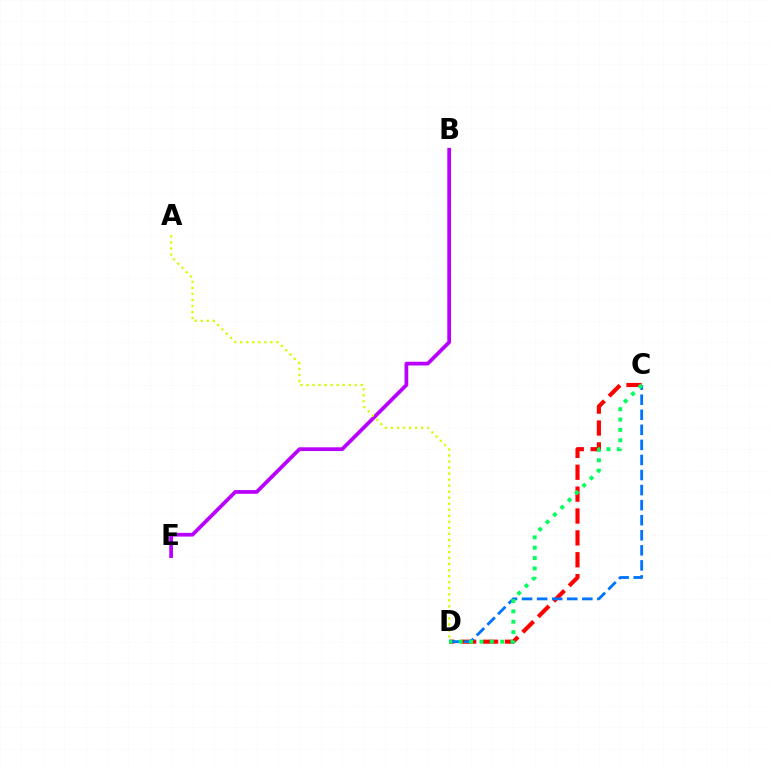{('B', 'E'): [{'color': '#b900ff', 'line_style': 'solid', 'thickness': 2.69}], ('C', 'D'): [{'color': '#ff0000', 'line_style': 'dashed', 'thickness': 2.97}, {'color': '#0074ff', 'line_style': 'dashed', 'thickness': 2.05}, {'color': '#00ff5c', 'line_style': 'dotted', 'thickness': 2.82}], ('A', 'D'): [{'color': '#d1ff00', 'line_style': 'dotted', 'thickness': 1.64}]}